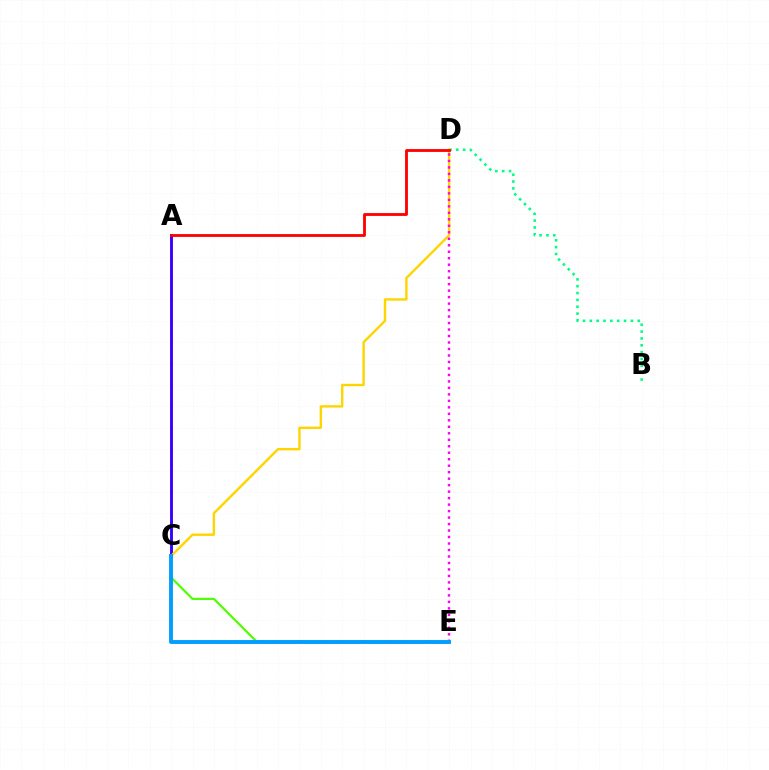{('A', 'C'): [{'color': '#3700ff', 'line_style': 'solid', 'thickness': 2.07}], ('C', 'E'): [{'color': '#4fff00', 'line_style': 'solid', 'thickness': 1.57}, {'color': '#009eff', 'line_style': 'solid', 'thickness': 2.8}], ('B', 'D'): [{'color': '#00ff86', 'line_style': 'dotted', 'thickness': 1.86}], ('C', 'D'): [{'color': '#ffd500', 'line_style': 'solid', 'thickness': 1.73}], ('D', 'E'): [{'color': '#ff00ed', 'line_style': 'dotted', 'thickness': 1.76}], ('A', 'D'): [{'color': '#ff0000', 'line_style': 'solid', 'thickness': 2.02}]}